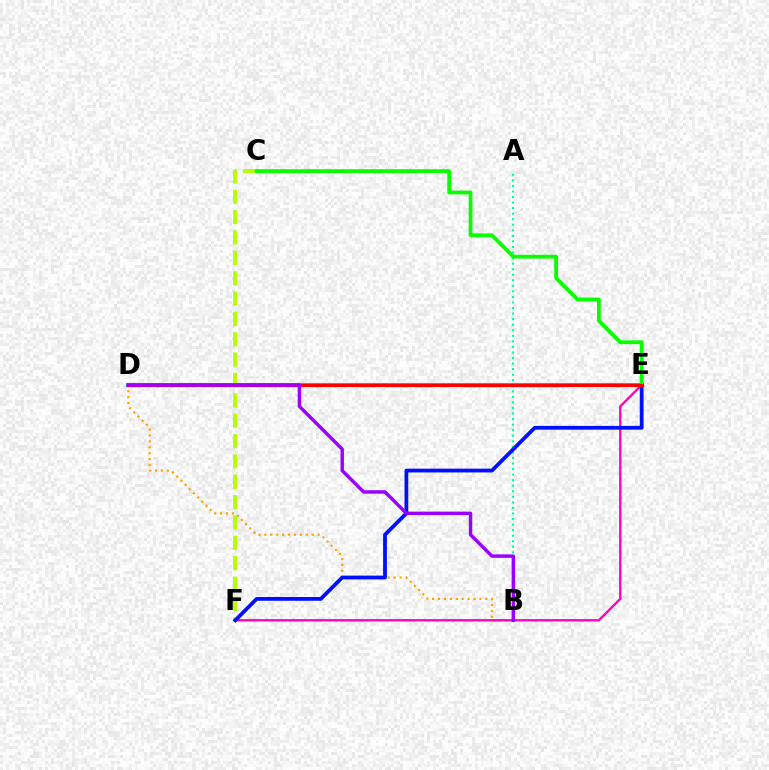{('B', 'D'): [{'color': '#ffa500', 'line_style': 'dotted', 'thickness': 1.61}, {'color': '#9b00ff', 'line_style': 'solid', 'thickness': 2.47}], ('E', 'F'): [{'color': '#ff00bd', 'line_style': 'solid', 'thickness': 1.68}, {'color': '#0010ff', 'line_style': 'solid', 'thickness': 2.73}], ('A', 'B'): [{'color': '#00ff9d', 'line_style': 'dotted', 'thickness': 1.51}], ('C', 'F'): [{'color': '#b3ff00', 'line_style': 'dashed', 'thickness': 2.76}], ('D', 'E'): [{'color': '#00b5ff', 'line_style': 'solid', 'thickness': 2.87}, {'color': '#ff0000', 'line_style': 'solid', 'thickness': 2.3}], ('C', 'E'): [{'color': '#08ff00', 'line_style': 'solid', 'thickness': 2.72}]}